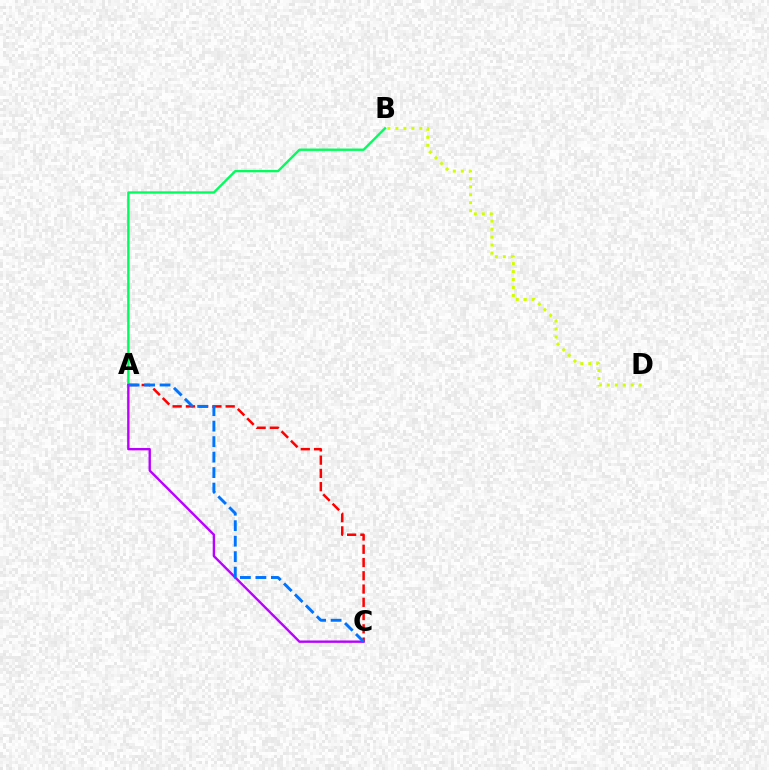{('A', 'C'): [{'color': '#ff0000', 'line_style': 'dashed', 'thickness': 1.8}, {'color': '#b900ff', 'line_style': 'solid', 'thickness': 1.71}, {'color': '#0074ff', 'line_style': 'dashed', 'thickness': 2.1}], ('A', 'B'): [{'color': '#00ff5c', 'line_style': 'solid', 'thickness': 1.7}], ('B', 'D'): [{'color': '#d1ff00', 'line_style': 'dotted', 'thickness': 2.17}]}